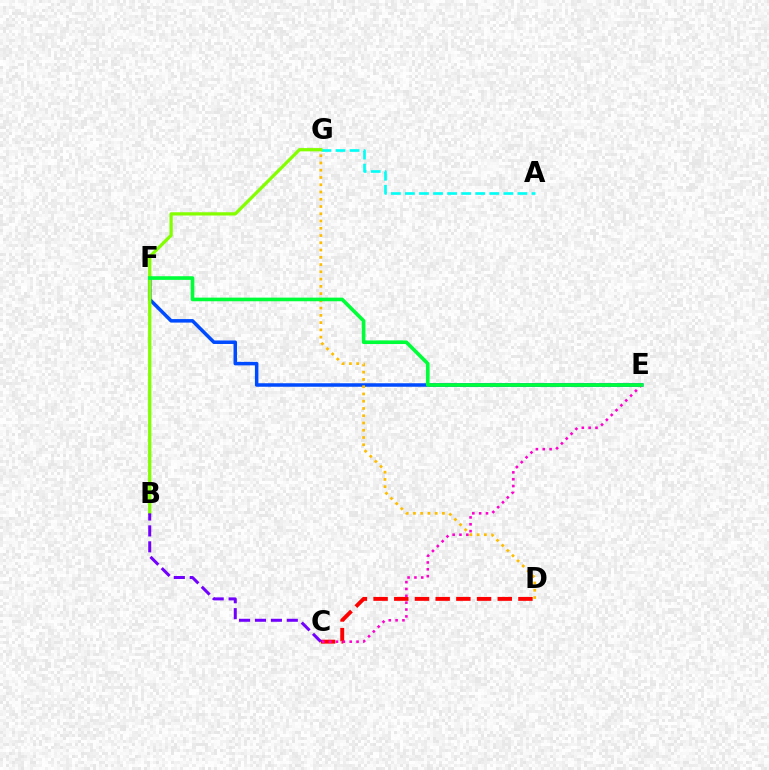{('E', 'F'): [{'color': '#004bff', 'line_style': 'solid', 'thickness': 2.53}, {'color': '#00ff39', 'line_style': 'solid', 'thickness': 2.62}], ('D', 'G'): [{'color': '#ffbd00', 'line_style': 'dotted', 'thickness': 1.97}], ('A', 'G'): [{'color': '#00fff6', 'line_style': 'dashed', 'thickness': 1.91}], ('C', 'D'): [{'color': '#ff0000', 'line_style': 'dashed', 'thickness': 2.81}], ('C', 'E'): [{'color': '#ff00cf', 'line_style': 'dotted', 'thickness': 1.86}], ('B', 'G'): [{'color': '#84ff00', 'line_style': 'solid', 'thickness': 2.35}], ('B', 'C'): [{'color': '#7200ff', 'line_style': 'dashed', 'thickness': 2.16}]}